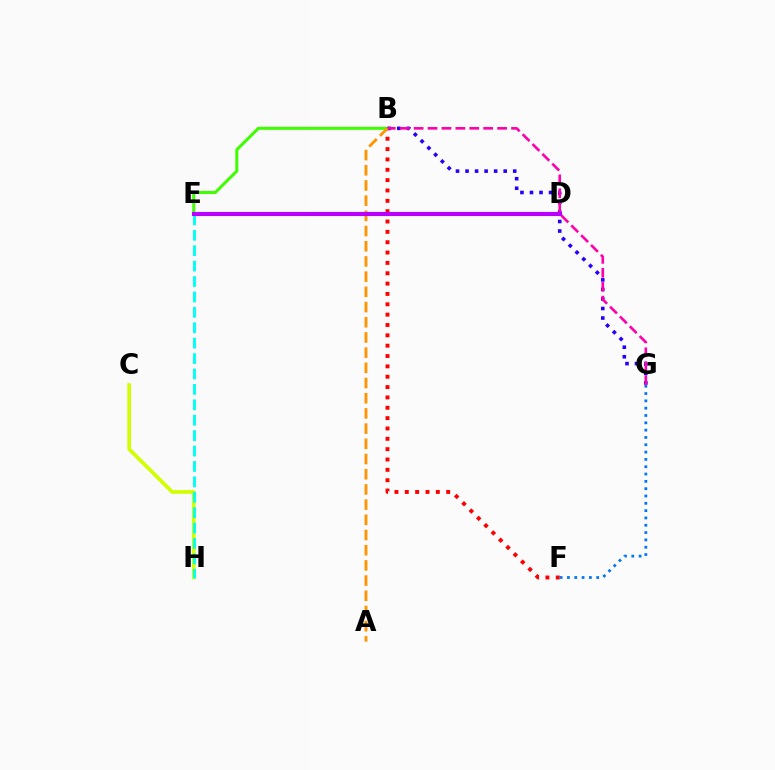{('C', 'H'): [{'color': '#d1ff00', 'line_style': 'solid', 'thickness': 2.66}], ('B', 'F'): [{'color': '#ff0000', 'line_style': 'dotted', 'thickness': 2.81}], ('B', 'E'): [{'color': '#3dff00', 'line_style': 'solid', 'thickness': 2.16}], ('B', 'G'): [{'color': '#2500ff', 'line_style': 'dotted', 'thickness': 2.59}, {'color': '#ff00ac', 'line_style': 'dashed', 'thickness': 1.89}], ('F', 'G'): [{'color': '#0074ff', 'line_style': 'dotted', 'thickness': 1.99}], ('E', 'H'): [{'color': '#00fff6', 'line_style': 'dashed', 'thickness': 2.09}], ('D', 'E'): [{'color': '#00ff5c', 'line_style': 'dotted', 'thickness': 1.66}, {'color': '#b900ff', 'line_style': 'solid', 'thickness': 2.98}], ('A', 'B'): [{'color': '#ff9400', 'line_style': 'dashed', 'thickness': 2.06}]}